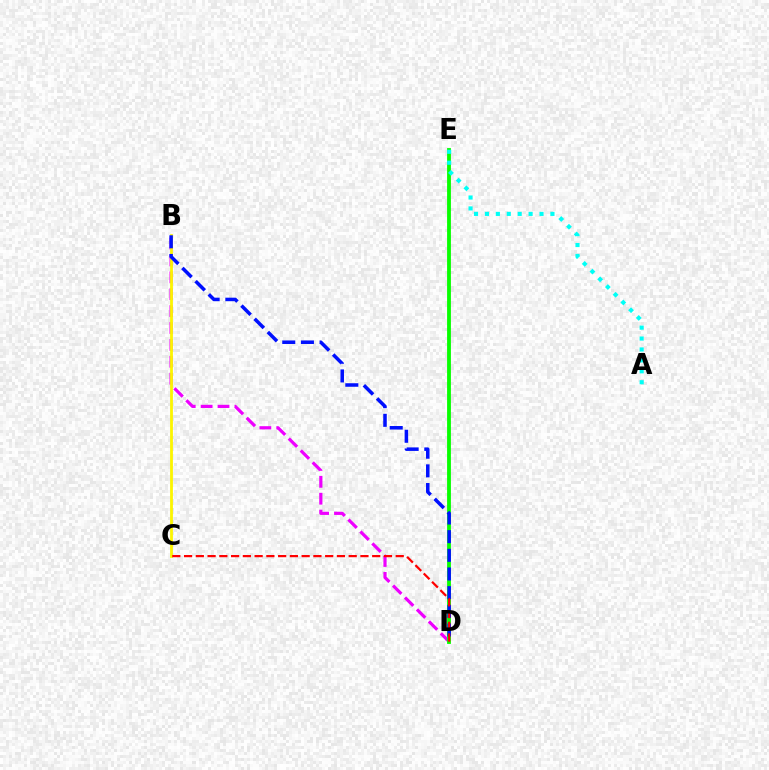{('B', 'D'): [{'color': '#ee00ff', 'line_style': 'dashed', 'thickness': 2.3}, {'color': '#0010ff', 'line_style': 'dashed', 'thickness': 2.54}], ('B', 'C'): [{'color': '#fcf500', 'line_style': 'solid', 'thickness': 2.01}], ('D', 'E'): [{'color': '#08ff00', 'line_style': 'solid', 'thickness': 2.75}], ('A', 'E'): [{'color': '#00fff6', 'line_style': 'dotted', 'thickness': 2.97}], ('C', 'D'): [{'color': '#ff0000', 'line_style': 'dashed', 'thickness': 1.6}]}